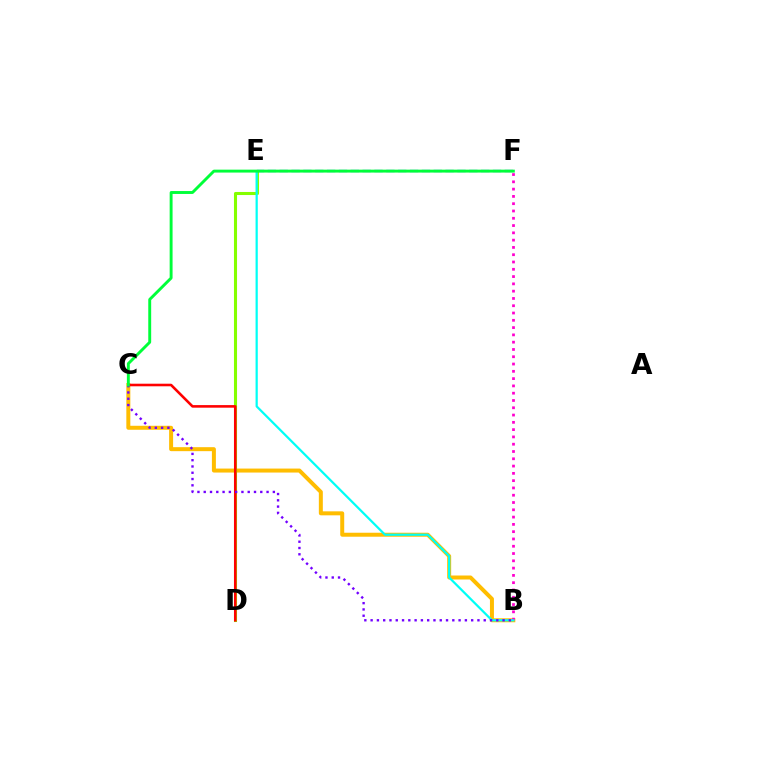{('B', 'C'): [{'color': '#ffbd00', 'line_style': 'solid', 'thickness': 2.87}, {'color': '#7200ff', 'line_style': 'dotted', 'thickness': 1.71}], ('D', 'E'): [{'color': '#84ff00', 'line_style': 'solid', 'thickness': 2.21}], ('C', 'D'): [{'color': '#ff0000', 'line_style': 'solid', 'thickness': 1.86}], ('B', 'F'): [{'color': '#ff00cf', 'line_style': 'dotted', 'thickness': 1.98}], ('E', 'F'): [{'color': '#004bff', 'line_style': 'dashed', 'thickness': 1.61}], ('B', 'E'): [{'color': '#00fff6', 'line_style': 'solid', 'thickness': 1.6}], ('C', 'F'): [{'color': '#00ff39', 'line_style': 'solid', 'thickness': 2.1}]}